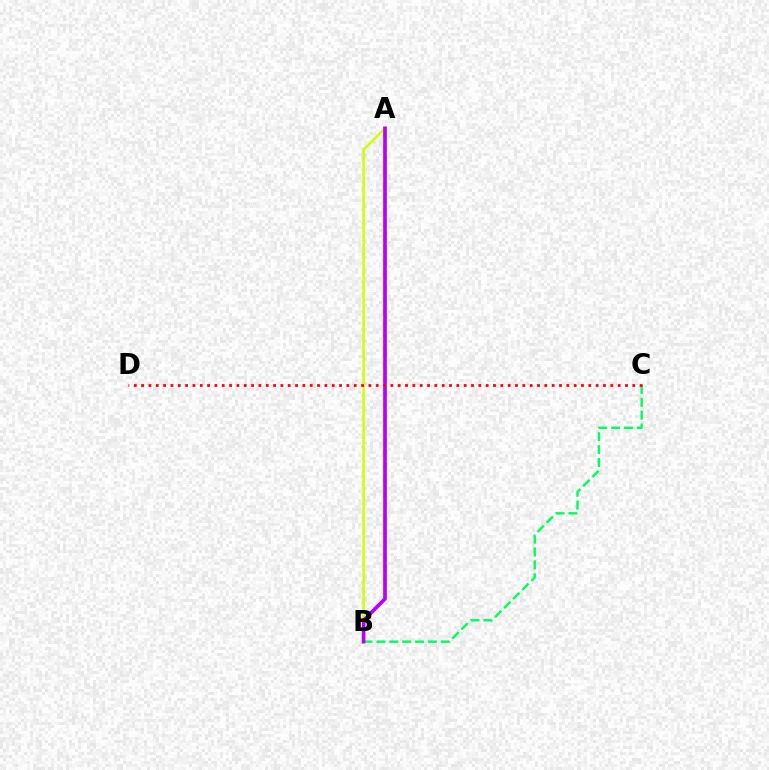{('B', 'C'): [{'color': '#00ff5c', 'line_style': 'dashed', 'thickness': 1.75}], ('A', 'B'): [{'color': '#d1ff00', 'line_style': 'solid', 'thickness': 1.8}, {'color': '#0074ff', 'line_style': 'dashed', 'thickness': 1.74}, {'color': '#b900ff', 'line_style': 'solid', 'thickness': 2.63}], ('C', 'D'): [{'color': '#ff0000', 'line_style': 'dotted', 'thickness': 1.99}]}